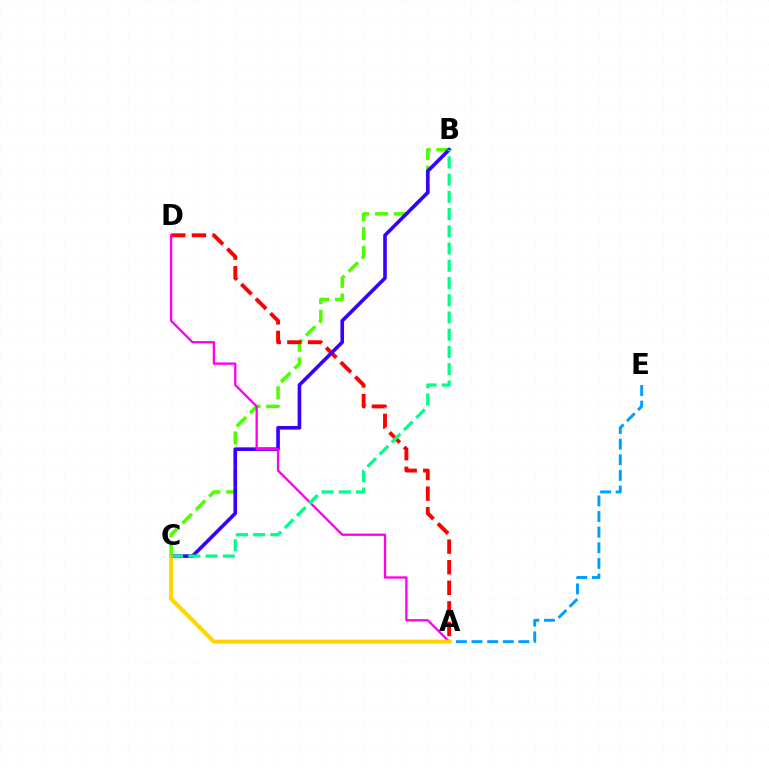{('A', 'E'): [{'color': '#009eff', 'line_style': 'dashed', 'thickness': 2.12}], ('B', 'C'): [{'color': '#4fff00', 'line_style': 'dashed', 'thickness': 2.56}, {'color': '#3700ff', 'line_style': 'solid', 'thickness': 2.6}, {'color': '#00ff86', 'line_style': 'dashed', 'thickness': 2.34}], ('A', 'D'): [{'color': '#ff0000', 'line_style': 'dashed', 'thickness': 2.8}, {'color': '#ff00ed', 'line_style': 'solid', 'thickness': 1.66}], ('A', 'C'): [{'color': '#ffd500', 'line_style': 'solid', 'thickness': 2.92}]}